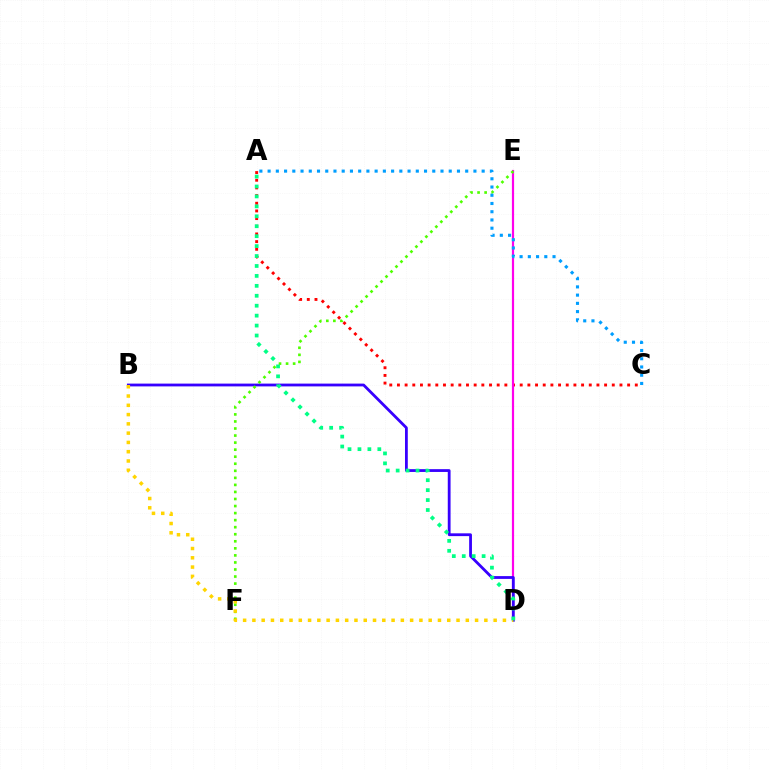{('A', 'C'): [{'color': '#ff0000', 'line_style': 'dotted', 'thickness': 2.08}, {'color': '#009eff', 'line_style': 'dotted', 'thickness': 2.24}], ('D', 'E'): [{'color': '#ff00ed', 'line_style': 'solid', 'thickness': 1.58}], ('B', 'D'): [{'color': '#3700ff', 'line_style': 'solid', 'thickness': 2.01}, {'color': '#ffd500', 'line_style': 'dotted', 'thickness': 2.52}], ('E', 'F'): [{'color': '#4fff00', 'line_style': 'dotted', 'thickness': 1.92}], ('A', 'D'): [{'color': '#00ff86', 'line_style': 'dotted', 'thickness': 2.7}]}